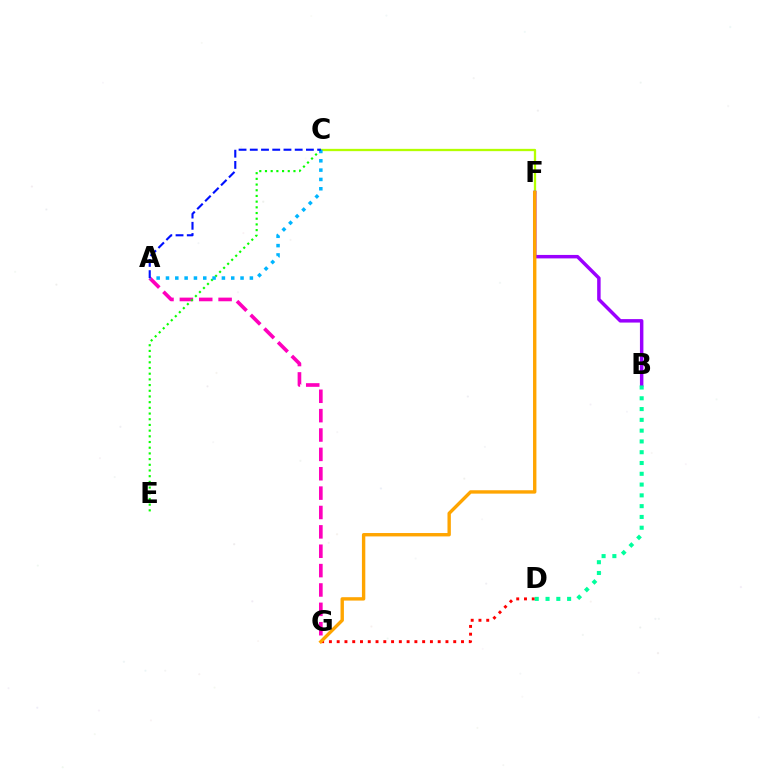{('C', 'F'): [{'color': '#b3ff00', 'line_style': 'solid', 'thickness': 1.66}], ('D', 'G'): [{'color': '#ff0000', 'line_style': 'dotted', 'thickness': 2.11}], ('A', 'G'): [{'color': '#ff00bd', 'line_style': 'dashed', 'thickness': 2.63}], ('B', 'F'): [{'color': '#9b00ff', 'line_style': 'solid', 'thickness': 2.5}], ('C', 'E'): [{'color': '#08ff00', 'line_style': 'dotted', 'thickness': 1.55}], ('F', 'G'): [{'color': '#ffa500', 'line_style': 'solid', 'thickness': 2.43}], ('A', 'C'): [{'color': '#00b5ff', 'line_style': 'dotted', 'thickness': 2.53}, {'color': '#0010ff', 'line_style': 'dashed', 'thickness': 1.53}], ('B', 'D'): [{'color': '#00ff9d', 'line_style': 'dotted', 'thickness': 2.93}]}